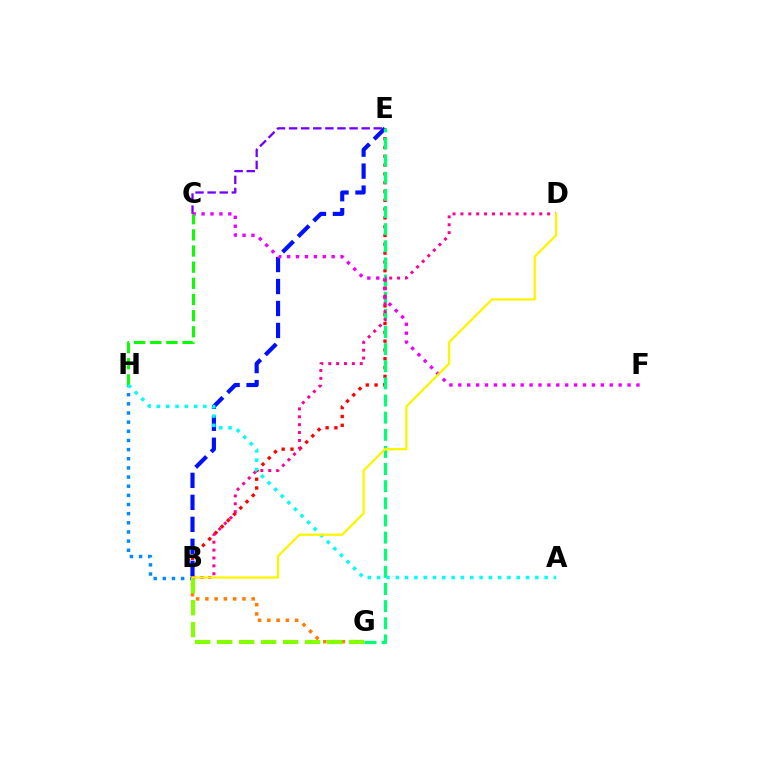{('B', 'E'): [{'color': '#ff0000', 'line_style': 'dotted', 'thickness': 2.39}, {'color': '#0010ff', 'line_style': 'dashed', 'thickness': 2.99}], ('B', 'G'): [{'color': '#ff7c00', 'line_style': 'dotted', 'thickness': 2.52}, {'color': '#84ff00', 'line_style': 'dashed', 'thickness': 2.99}], ('B', 'H'): [{'color': '#008cff', 'line_style': 'dotted', 'thickness': 2.49}], ('C', 'E'): [{'color': '#7200ff', 'line_style': 'dashed', 'thickness': 1.64}], ('E', 'G'): [{'color': '#00ff74', 'line_style': 'dashed', 'thickness': 2.33}], ('C', 'F'): [{'color': '#ee00ff', 'line_style': 'dotted', 'thickness': 2.42}], ('C', 'H'): [{'color': '#08ff00', 'line_style': 'dashed', 'thickness': 2.19}], ('B', 'D'): [{'color': '#ff0094', 'line_style': 'dotted', 'thickness': 2.14}, {'color': '#fcf500', 'line_style': 'solid', 'thickness': 1.64}], ('A', 'H'): [{'color': '#00fff6', 'line_style': 'dotted', 'thickness': 2.53}]}